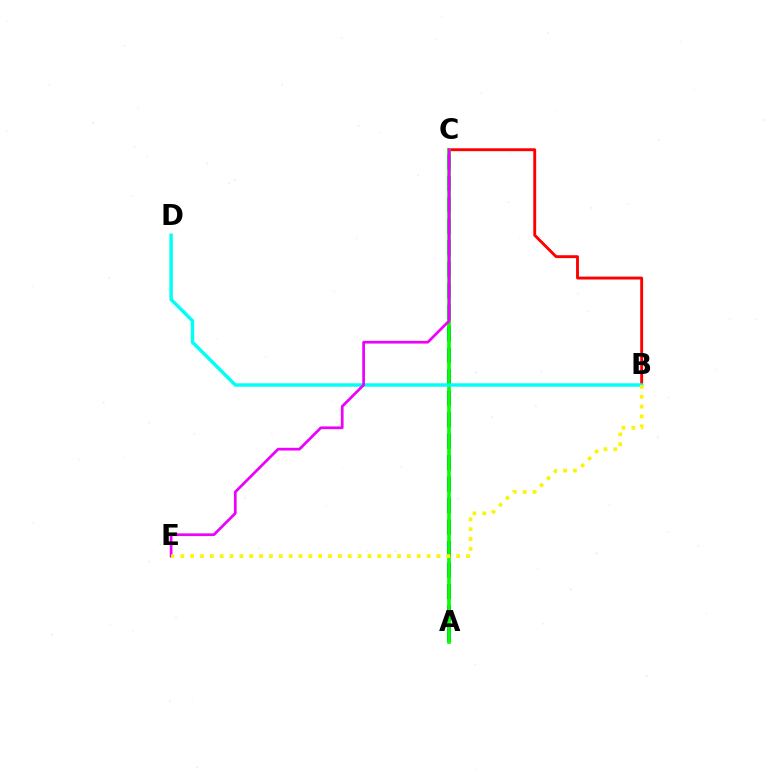{('A', 'C'): [{'color': '#0010ff', 'line_style': 'dashed', 'thickness': 2.92}, {'color': '#08ff00', 'line_style': 'solid', 'thickness': 2.67}], ('B', 'C'): [{'color': '#ff0000', 'line_style': 'solid', 'thickness': 2.08}], ('B', 'D'): [{'color': '#00fff6', 'line_style': 'solid', 'thickness': 2.47}], ('C', 'E'): [{'color': '#ee00ff', 'line_style': 'solid', 'thickness': 1.96}], ('B', 'E'): [{'color': '#fcf500', 'line_style': 'dotted', 'thickness': 2.68}]}